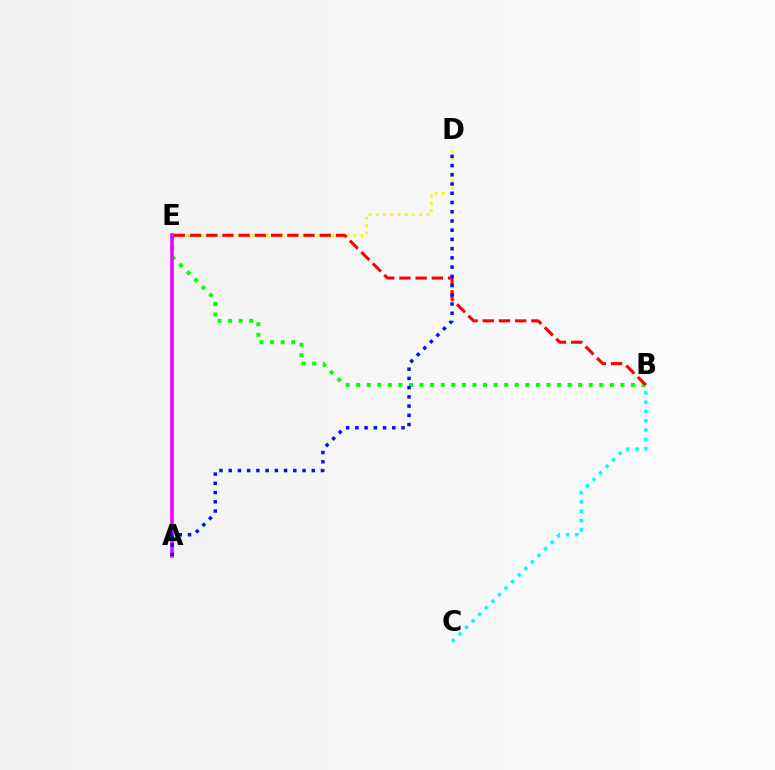{('B', 'C'): [{'color': '#00fff6', 'line_style': 'dotted', 'thickness': 2.52}], ('D', 'E'): [{'color': '#fcf500', 'line_style': 'dotted', 'thickness': 1.97}], ('B', 'E'): [{'color': '#08ff00', 'line_style': 'dotted', 'thickness': 2.87}, {'color': '#ff0000', 'line_style': 'dashed', 'thickness': 2.2}], ('A', 'E'): [{'color': '#ee00ff', 'line_style': 'solid', 'thickness': 2.57}], ('A', 'D'): [{'color': '#0010ff', 'line_style': 'dotted', 'thickness': 2.51}]}